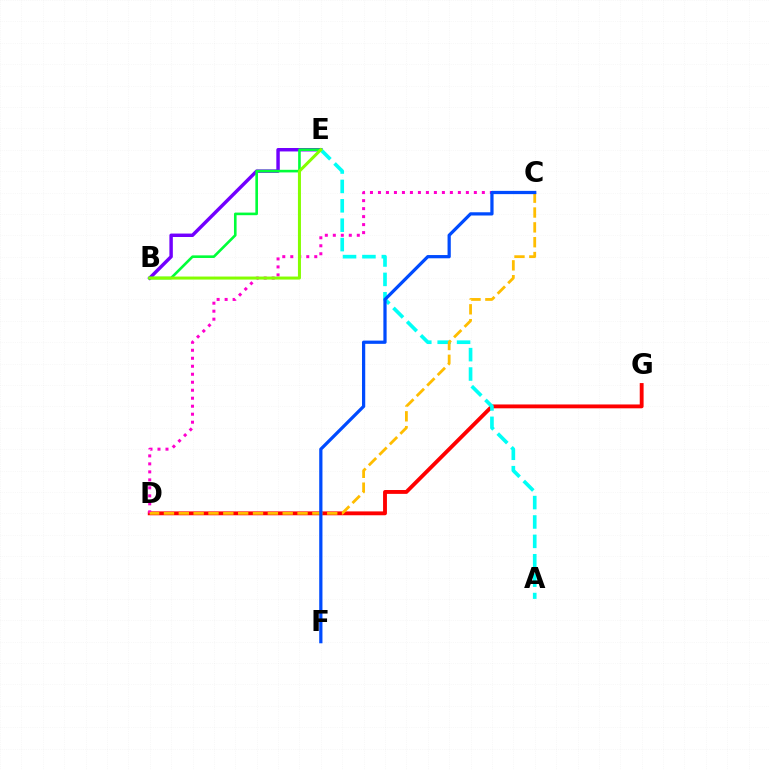{('D', 'G'): [{'color': '#ff0000', 'line_style': 'solid', 'thickness': 2.78}], ('B', 'E'): [{'color': '#7200ff', 'line_style': 'solid', 'thickness': 2.48}, {'color': '#00ff39', 'line_style': 'solid', 'thickness': 1.88}, {'color': '#84ff00', 'line_style': 'solid', 'thickness': 2.17}], ('C', 'D'): [{'color': '#ff00cf', 'line_style': 'dotted', 'thickness': 2.17}, {'color': '#ffbd00', 'line_style': 'dashed', 'thickness': 2.02}], ('A', 'E'): [{'color': '#00fff6', 'line_style': 'dashed', 'thickness': 2.63}], ('C', 'F'): [{'color': '#004bff', 'line_style': 'solid', 'thickness': 2.33}]}